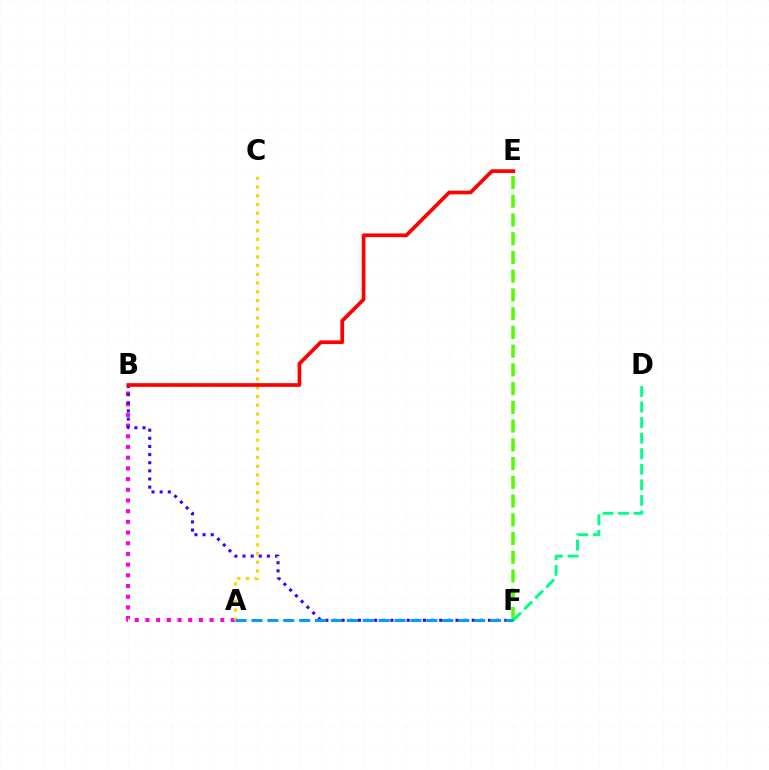{('E', 'F'): [{'color': '#4fff00', 'line_style': 'dashed', 'thickness': 2.55}], ('A', 'B'): [{'color': '#ff00ed', 'line_style': 'dotted', 'thickness': 2.91}], ('A', 'C'): [{'color': '#ffd500', 'line_style': 'dotted', 'thickness': 2.37}], ('B', 'F'): [{'color': '#3700ff', 'line_style': 'dotted', 'thickness': 2.21}], ('D', 'F'): [{'color': '#00ff86', 'line_style': 'dashed', 'thickness': 2.11}], ('A', 'F'): [{'color': '#009eff', 'line_style': 'dashed', 'thickness': 2.16}], ('B', 'E'): [{'color': '#ff0000', 'line_style': 'solid', 'thickness': 2.66}]}